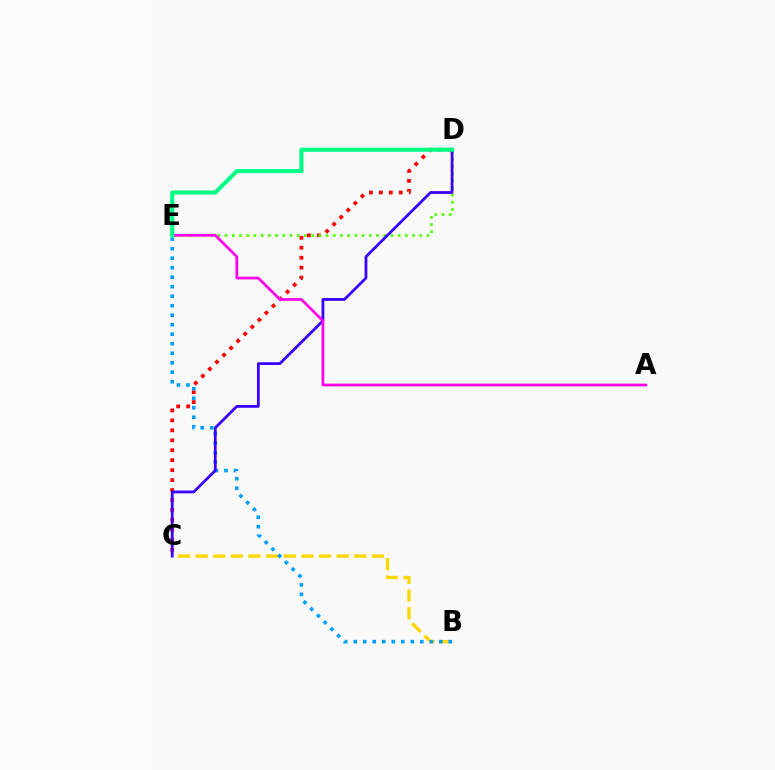{('B', 'C'): [{'color': '#ffd500', 'line_style': 'dashed', 'thickness': 2.39}], ('C', 'D'): [{'color': '#ff0000', 'line_style': 'dotted', 'thickness': 2.71}, {'color': '#3700ff', 'line_style': 'solid', 'thickness': 2.0}], ('D', 'E'): [{'color': '#4fff00', 'line_style': 'dotted', 'thickness': 1.96}, {'color': '#00ff86', 'line_style': 'solid', 'thickness': 2.98}], ('B', 'E'): [{'color': '#009eff', 'line_style': 'dotted', 'thickness': 2.58}], ('A', 'E'): [{'color': '#ff00ed', 'line_style': 'solid', 'thickness': 1.96}]}